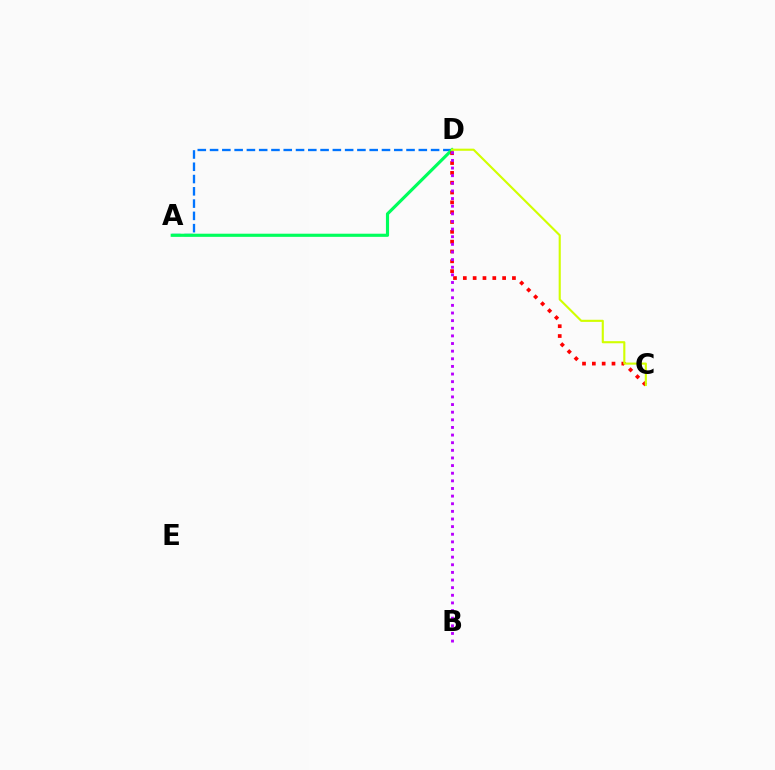{('A', 'D'): [{'color': '#0074ff', 'line_style': 'dashed', 'thickness': 1.67}, {'color': '#00ff5c', 'line_style': 'solid', 'thickness': 2.26}], ('C', 'D'): [{'color': '#ff0000', 'line_style': 'dotted', 'thickness': 2.67}, {'color': '#d1ff00', 'line_style': 'solid', 'thickness': 1.53}], ('B', 'D'): [{'color': '#b900ff', 'line_style': 'dotted', 'thickness': 2.07}]}